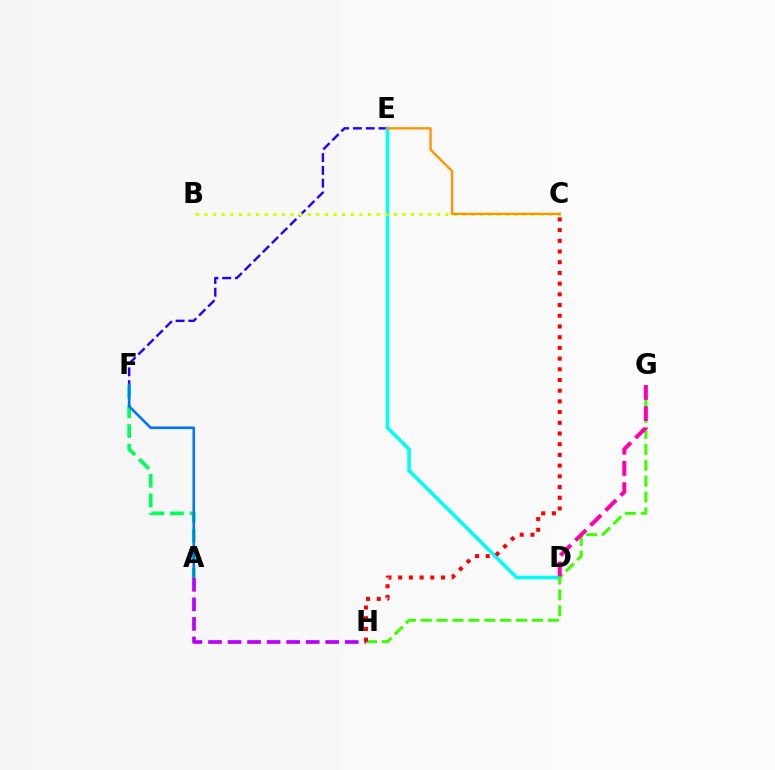{('A', 'F'): [{'color': '#00ff5c', 'line_style': 'dashed', 'thickness': 2.66}, {'color': '#0074ff', 'line_style': 'solid', 'thickness': 1.87}], ('E', 'F'): [{'color': '#2500ff', 'line_style': 'dashed', 'thickness': 1.74}], ('D', 'E'): [{'color': '#00fff6', 'line_style': 'solid', 'thickness': 2.59}], ('G', 'H'): [{'color': '#3dff00', 'line_style': 'dashed', 'thickness': 2.16}], ('D', 'G'): [{'color': '#ff00ac', 'line_style': 'dashed', 'thickness': 2.89}], ('B', 'C'): [{'color': '#d1ff00', 'line_style': 'dotted', 'thickness': 2.34}], ('C', 'E'): [{'color': '#ff9400', 'line_style': 'solid', 'thickness': 1.7}], ('A', 'H'): [{'color': '#b900ff', 'line_style': 'dashed', 'thickness': 2.65}], ('C', 'H'): [{'color': '#ff0000', 'line_style': 'dotted', 'thickness': 2.91}]}